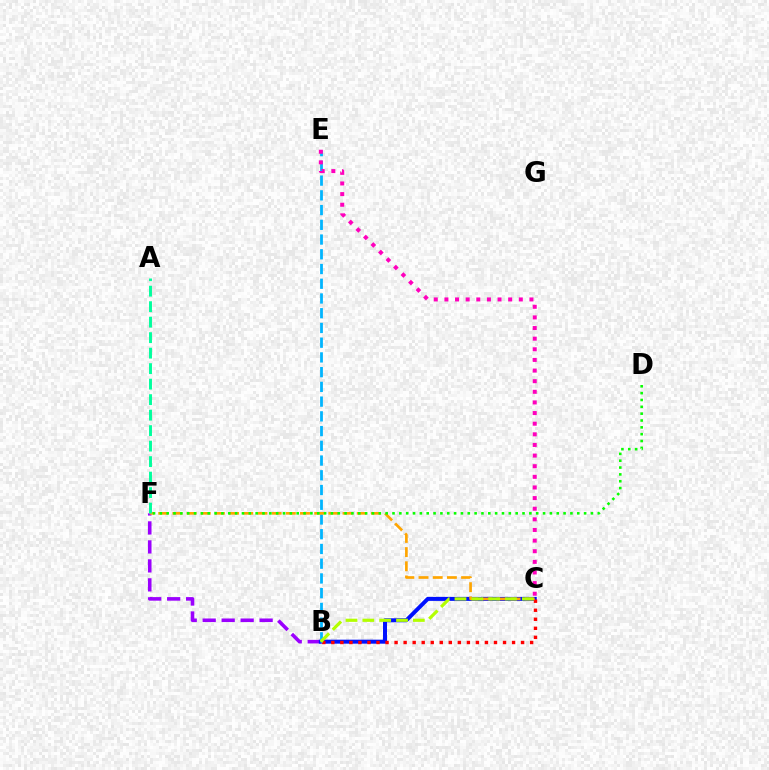{('B', 'F'): [{'color': '#9b00ff', 'line_style': 'dashed', 'thickness': 2.58}], ('B', 'C'): [{'color': '#0010ff', 'line_style': 'solid', 'thickness': 2.87}, {'color': '#ff0000', 'line_style': 'dotted', 'thickness': 2.45}, {'color': '#b3ff00', 'line_style': 'dashed', 'thickness': 2.29}], ('B', 'E'): [{'color': '#00b5ff', 'line_style': 'dashed', 'thickness': 2.0}], ('C', 'F'): [{'color': '#ffa500', 'line_style': 'dashed', 'thickness': 1.93}], ('A', 'F'): [{'color': '#00ff9d', 'line_style': 'dashed', 'thickness': 2.1}], ('C', 'E'): [{'color': '#ff00bd', 'line_style': 'dotted', 'thickness': 2.89}], ('D', 'F'): [{'color': '#08ff00', 'line_style': 'dotted', 'thickness': 1.86}]}